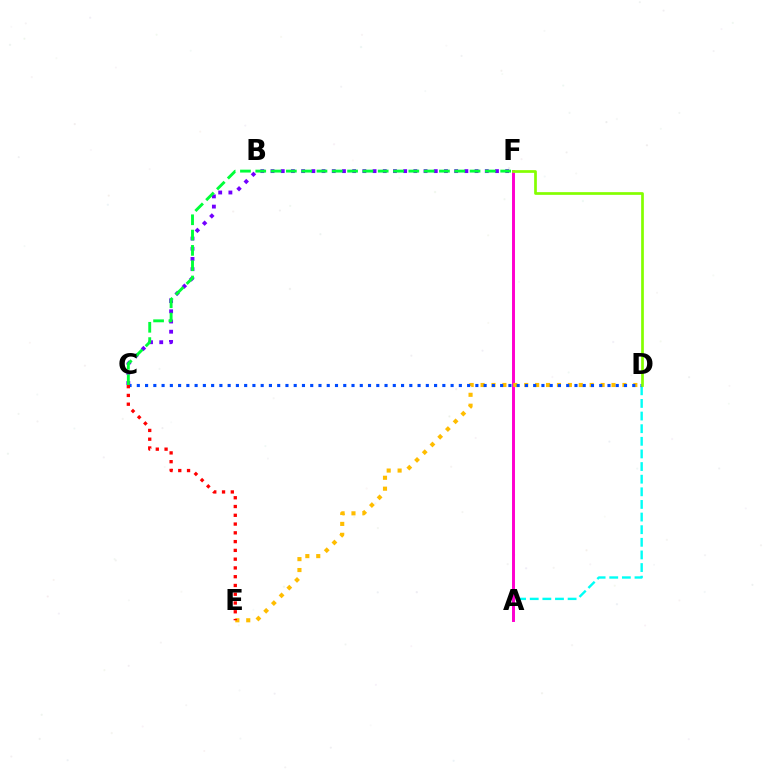{('A', 'D'): [{'color': '#00fff6', 'line_style': 'dashed', 'thickness': 1.72}], ('A', 'F'): [{'color': '#ff00cf', 'line_style': 'solid', 'thickness': 2.12}], ('C', 'F'): [{'color': '#7200ff', 'line_style': 'dotted', 'thickness': 2.77}, {'color': '#00ff39', 'line_style': 'dashed', 'thickness': 2.08}], ('D', 'E'): [{'color': '#ffbd00', 'line_style': 'dotted', 'thickness': 2.96}], ('C', 'D'): [{'color': '#004bff', 'line_style': 'dotted', 'thickness': 2.24}], ('D', 'F'): [{'color': '#84ff00', 'line_style': 'solid', 'thickness': 1.95}], ('C', 'E'): [{'color': '#ff0000', 'line_style': 'dotted', 'thickness': 2.38}]}